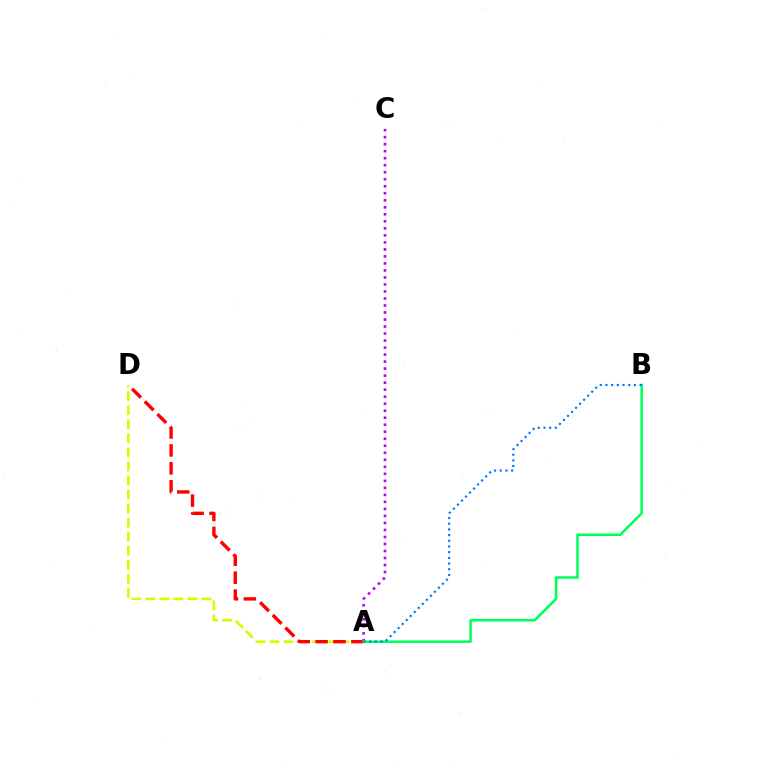{('A', 'C'): [{'color': '#b900ff', 'line_style': 'dotted', 'thickness': 1.91}], ('A', 'D'): [{'color': '#d1ff00', 'line_style': 'dashed', 'thickness': 1.91}, {'color': '#ff0000', 'line_style': 'dashed', 'thickness': 2.43}], ('A', 'B'): [{'color': '#00ff5c', 'line_style': 'solid', 'thickness': 1.83}, {'color': '#0074ff', 'line_style': 'dotted', 'thickness': 1.55}]}